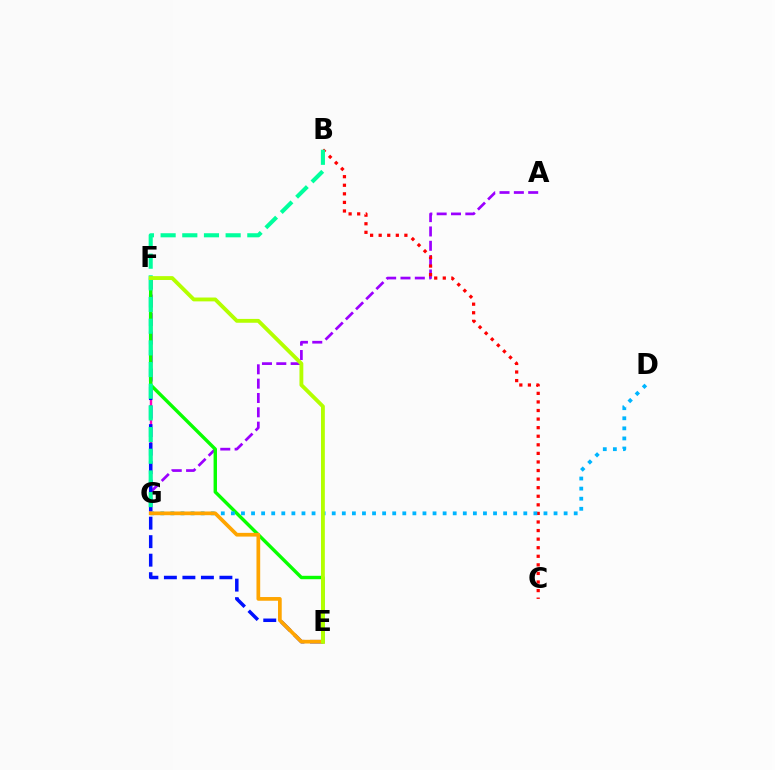{('A', 'G'): [{'color': '#9b00ff', 'line_style': 'dashed', 'thickness': 1.95}], ('F', 'G'): [{'color': '#ff00bd', 'line_style': 'solid', 'thickness': 1.72}], ('E', 'F'): [{'color': '#0010ff', 'line_style': 'dashed', 'thickness': 2.51}, {'color': '#08ff00', 'line_style': 'solid', 'thickness': 2.46}, {'color': '#b3ff00', 'line_style': 'solid', 'thickness': 2.77}], ('B', 'C'): [{'color': '#ff0000', 'line_style': 'dotted', 'thickness': 2.33}], ('D', 'G'): [{'color': '#00b5ff', 'line_style': 'dotted', 'thickness': 2.74}], ('B', 'G'): [{'color': '#00ff9d', 'line_style': 'dashed', 'thickness': 2.94}], ('E', 'G'): [{'color': '#ffa500', 'line_style': 'solid', 'thickness': 2.68}]}